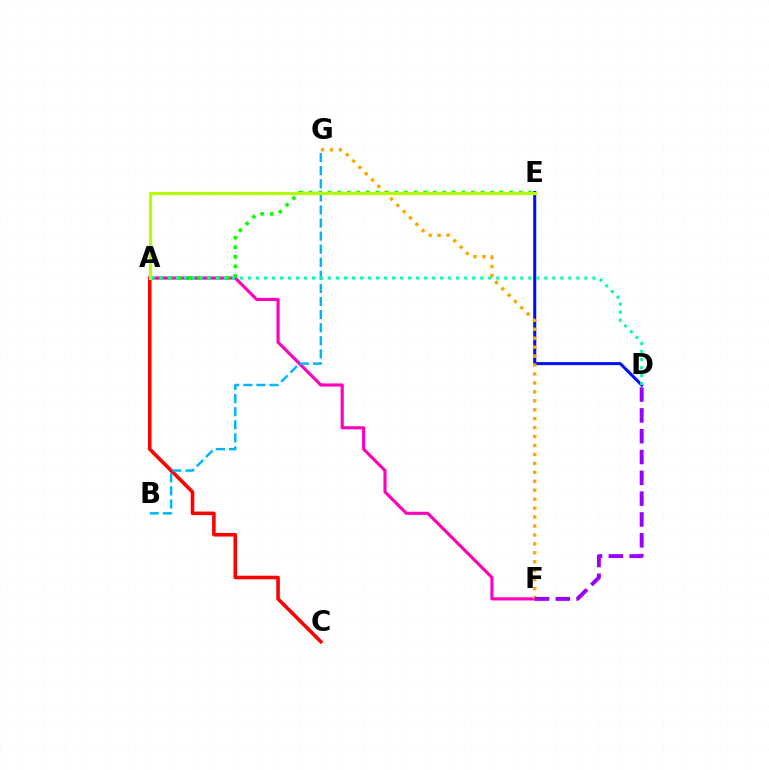{('A', 'C'): [{'color': '#ff0000', 'line_style': 'solid', 'thickness': 2.57}], ('A', 'F'): [{'color': '#ff00bd', 'line_style': 'solid', 'thickness': 2.26}], ('D', 'E'): [{'color': '#0010ff', 'line_style': 'solid', 'thickness': 2.2}], ('A', 'E'): [{'color': '#08ff00', 'line_style': 'dotted', 'thickness': 2.59}, {'color': '#b3ff00', 'line_style': 'solid', 'thickness': 2.28}], ('F', 'G'): [{'color': '#ffa500', 'line_style': 'dotted', 'thickness': 2.43}], ('B', 'G'): [{'color': '#00b5ff', 'line_style': 'dashed', 'thickness': 1.78}], ('D', 'F'): [{'color': '#9b00ff', 'line_style': 'dashed', 'thickness': 2.83}], ('A', 'D'): [{'color': '#00ff9d', 'line_style': 'dotted', 'thickness': 2.18}]}